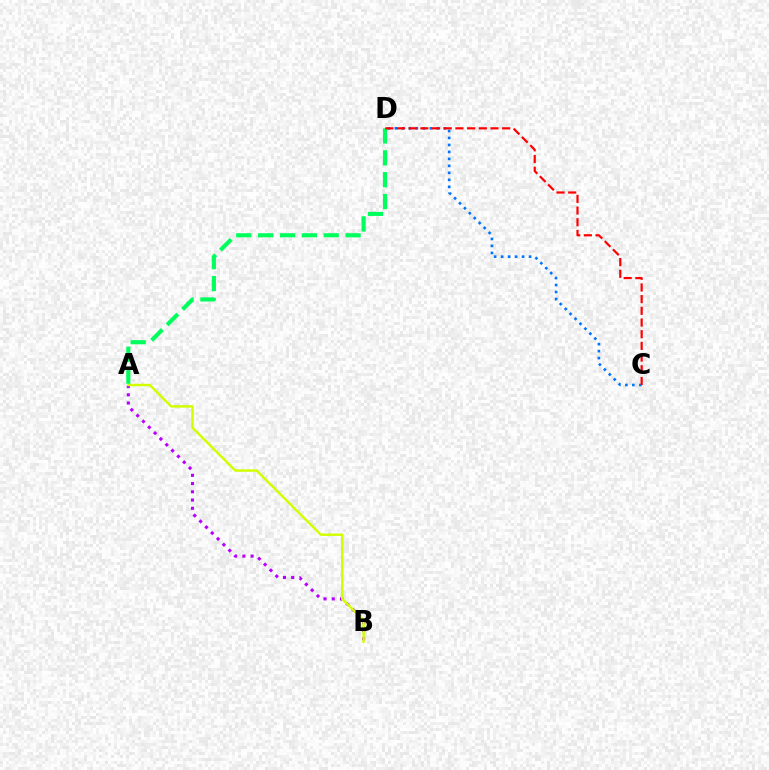{('A', 'B'): [{'color': '#b900ff', 'line_style': 'dotted', 'thickness': 2.24}, {'color': '#d1ff00', 'line_style': 'solid', 'thickness': 1.76}], ('C', 'D'): [{'color': '#0074ff', 'line_style': 'dotted', 'thickness': 1.9}, {'color': '#ff0000', 'line_style': 'dashed', 'thickness': 1.59}], ('A', 'D'): [{'color': '#00ff5c', 'line_style': 'dashed', 'thickness': 2.97}]}